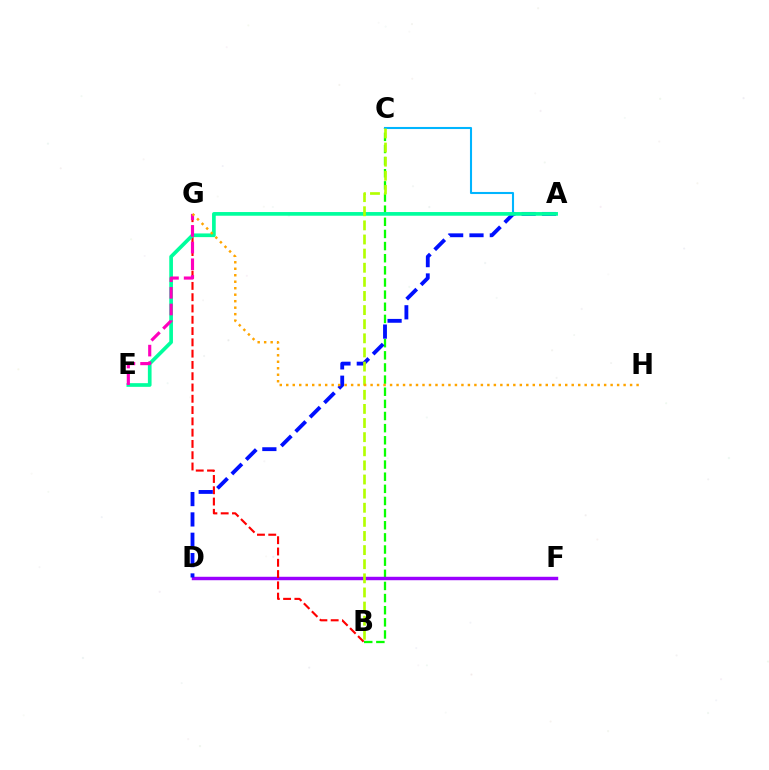{('B', 'C'): [{'color': '#08ff00', 'line_style': 'dashed', 'thickness': 1.65}, {'color': '#b3ff00', 'line_style': 'dashed', 'thickness': 1.92}], ('D', 'F'): [{'color': '#9b00ff', 'line_style': 'solid', 'thickness': 2.48}], ('A', 'C'): [{'color': '#00b5ff', 'line_style': 'solid', 'thickness': 1.5}], ('B', 'G'): [{'color': '#ff0000', 'line_style': 'dashed', 'thickness': 1.53}], ('A', 'D'): [{'color': '#0010ff', 'line_style': 'dashed', 'thickness': 2.76}], ('A', 'E'): [{'color': '#00ff9d', 'line_style': 'solid', 'thickness': 2.65}], ('E', 'G'): [{'color': '#ff00bd', 'line_style': 'dashed', 'thickness': 2.26}], ('G', 'H'): [{'color': '#ffa500', 'line_style': 'dotted', 'thickness': 1.76}]}